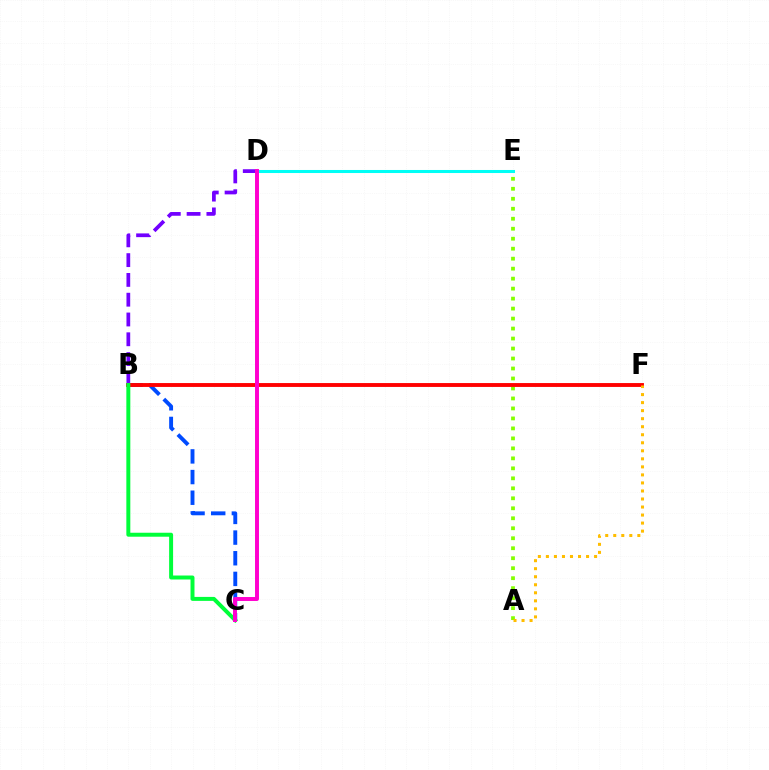{('B', 'C'): [{'color': '#004bff', 'line_style': 'dashed', 'thickness': 2.81}, {'color': '#00ff39', 'line_style': 'solid', 'thickness': 2.86}], ('A', 'E'): [{'color': '#84ff00', 'line_style': 'dotted', 'thickness': 2.71}], ('B', 'D'): [{'color': '#7200ff', 'line_style': 'dashed', 'thickness': 2.69}], ('D', 'E'): [{'color': '#00fff6', 'line_style': 'solid', 'thickness': 2.19}], ('B', 'F'): [{'color': '#ff0000', 'line_style': 'solid', 'thickness': 2.79}], ('C', 'D'): [{'color': '#ff00cf', 'line_style': 'solid', 'thickness': 2.84}], ('A', 'F'): [{'color': '#ffbd00', 'line_style': 'dotted', 'thickness': 2.18}]}